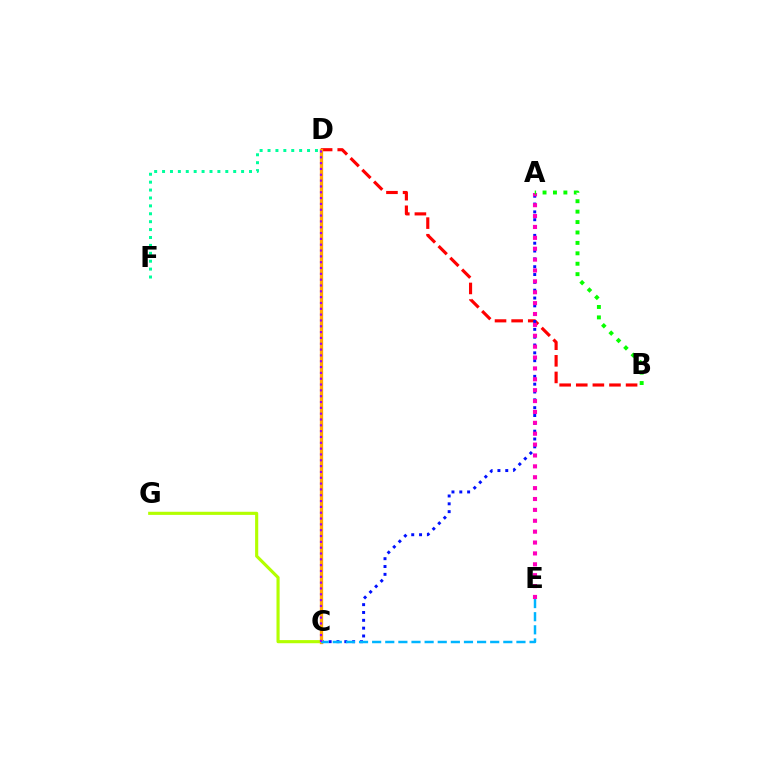{('D', 'F'): [{'color': '#00ff9d', 'line_style': 'dotted', 'thickness': 2.15}], ('B', 'D'): [{'color': '#ff0000', 'line_style': 'dashed', 'thickness': 2.26}], ('A', 'C'): [{'color': '#0010ff', 'line_style': 'dotted', 'thickness': 2.13}], ('C', 'G'): [{'color': '#b3ff00', 'line_style': 'solid', 'thickness': 2.25}], ('C', 'D'): [{'color': '#ffa500', 'line_style': 'solid', 'thickness': 2.37}, {'color': '#9b00ff', 'line_style': 'dotted', 'thickness': 1.58}], ('A', 'E'): [{'color': '#ff00bd', 'line_style': 'dotted', 'thickness': 2.96}], ('C', 'E'): [{'color': '#00b5ff', 'line_style': 'dashed', 'thickness': 1.78}], ('A', 'B'): [{'color': '#08ff00', 'line_style': 'dotted', 'thickness': 2.83}]}